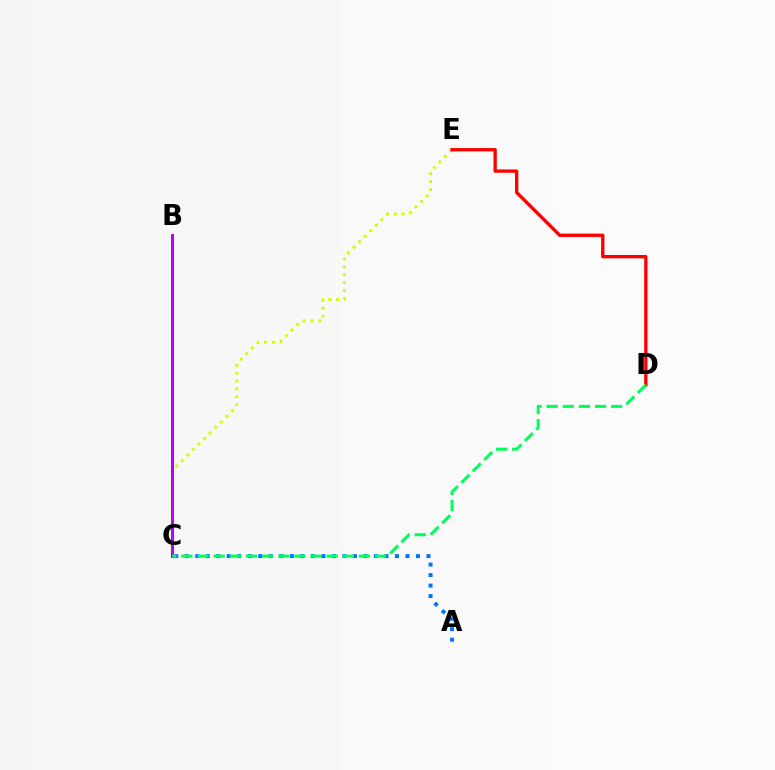{('A', 'C'): [{'color': '#0074ff', 'line_style': 'dotted', 'thickness': 2.86}], ('C', 'E'): [{'color': '#d1ff00', 'line_style': 'dotted', 'thickness': 2.14}], ('D', 'E'): [{'color': '#ff0000', 'line_style': 'solid', 'thickness': 2.4}], ('B', 'C'): [{'color': '#b900ff', 'line_style': 'solid', 'thickness': 2.18}], ('C', 'D'): [{'color': '#00ff5c', 'line_style': 'dashed', 'thickness': 2.19}]}